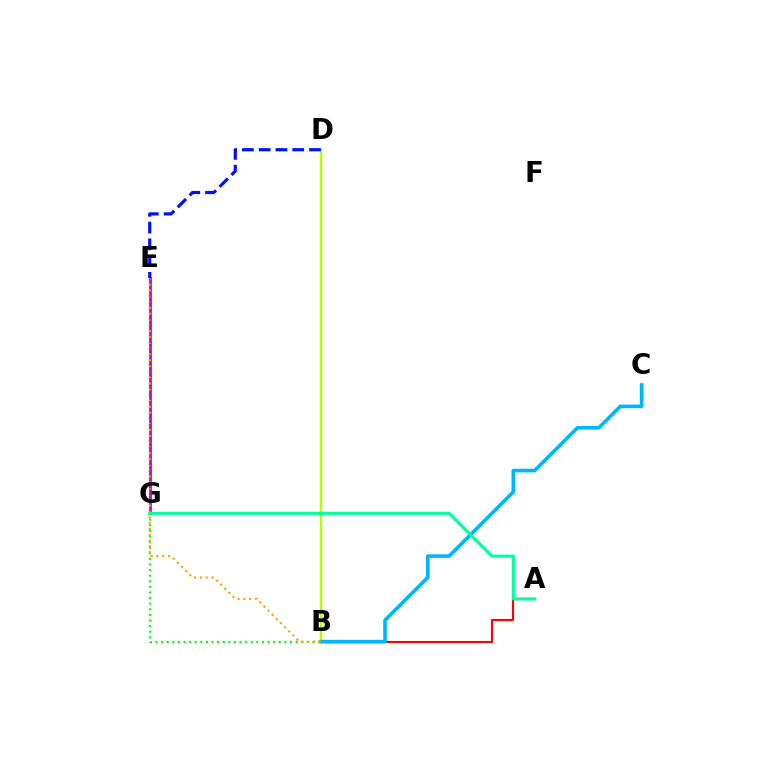{('B', 'G'): [{'color': '#08ff00', 'line_style': 'dotted', 'thickness': 1.52}], ('E', 'G'): [{'color': '#9b00ff', 'line_style': 'solid', 'thickness': 1.92}, {'color': '#ff00bd', 'line_style': 'dotted', 'thickness': 2.08}], ('B', 'D'): [{'color': '#b3ff00', 'line_style': 'solid', 'thickness': 1.68}], ('A', 'B'): [{'color': '#ff0000', 'line_style': 'solid', 'thickness': 1.5}], ('B', 'C'): [{'color': '#00b5ff', 'line_style': 'solid', 'thickness': 2.61}], ('B', 'E'): [{'color': '#ffa500', 'line_style': 'dotted', 'thickness': 1.58}], ('D', 'E'): [{'color': '#0010ff', 'line_style': 'dashed', 'thickness': 2.28}], ('A', 'G'): [{'color': '#00ff9d', 'line_style': 'solid', 'thickness': 2.21}]}